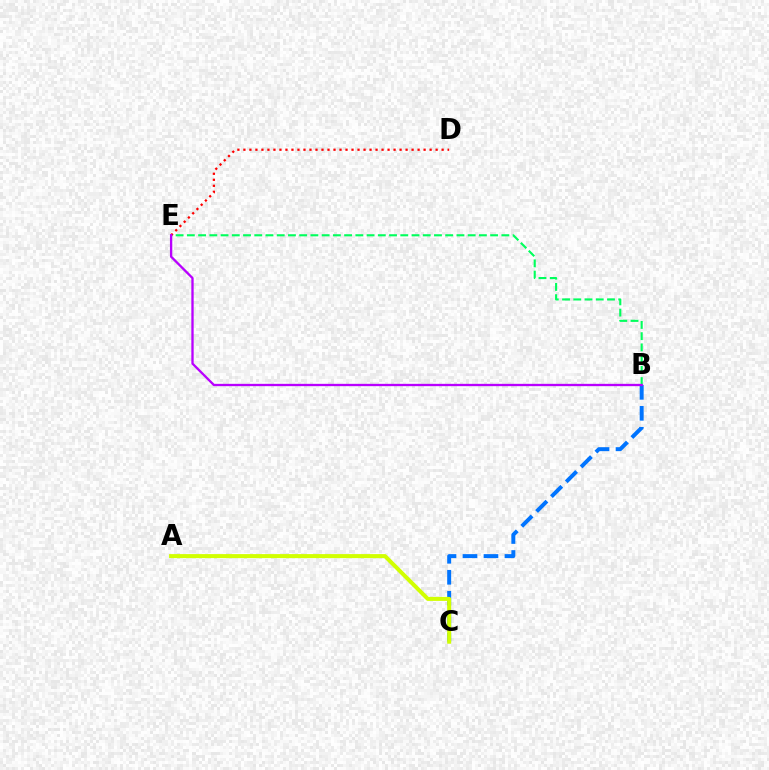{('B', 'C'): [{'color': '#0074ff', 'line_style': 'dashed', 'thickness': 2.85}], ('B', 'E'): [{'color': '#00ff5c', 'line_style': 'dashed', 'thickness': 1.53}, {'color': '#b900ff', 'line_style': 'solid', 'thickness': 1.67}], ('D', 'E'): [{'color': '#ff0000', 'line_style': 'dotted', 'thickness': 1.63}], ('A', 'C'): [{'color': '#d1ff00', 'line_style': 'solid', 'thickness': 2.89}]}